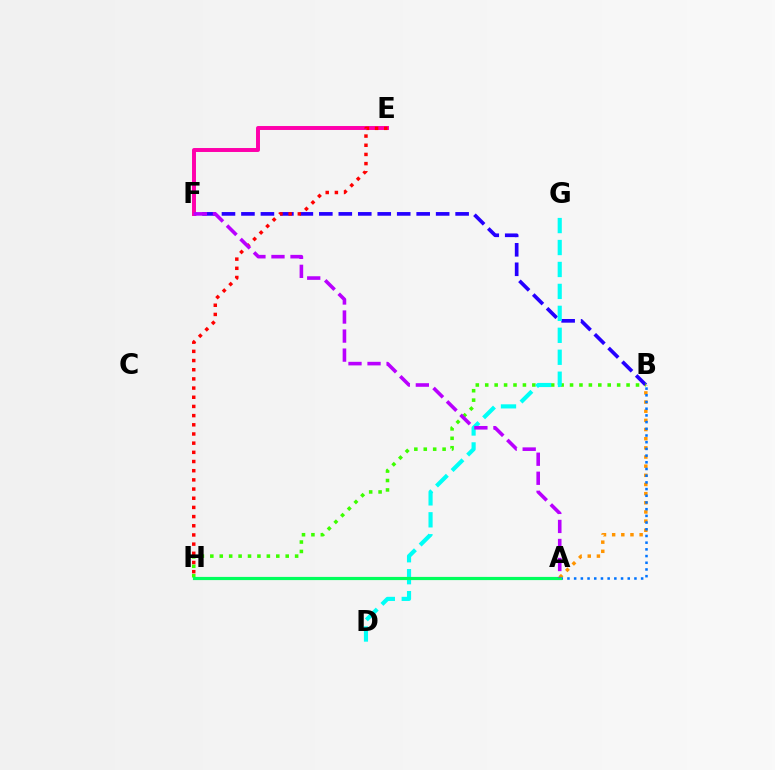{('B', 'F'): [{'color': '#2500ff', 'line_style': 'dashed', 'thickness': 2.65}], ('A', 'B'): [{'color': '#ff9400', 'line_style': 'dotted', 'thickness': 2.49}, {'color': '#0074ff', 'line_style': 'dotted', 'thickness': 1.82}], ('E', 'F'): [{'color': '#ff00ac', 'line_style': 'solid', 'thickness': 2.85}], ('B', 'H'): [{'color': '#3dff00', 'line_style': 'dotted', 'thickness': 2.56}], ('A', 'H'): [{'color': '#d1ff00', 'line_style': 'solid', 'thickness': 1.84}, {'color': '#00ff5c', 'line_style': 'solid', 'thickness': 2.3}], ('D', 'G'): [{'color': '#00fff6', 'line_style': 'dashed', 'thickness': 2.98}], ('E', 'H'): [{'color': '#ff0000', 'line_style': 'dotted', 'thickness': 2.49}], ('A', 'F'): [{'color': '#b900ff', 'line_style': 'dashed', 'thickness': 2.59}]}